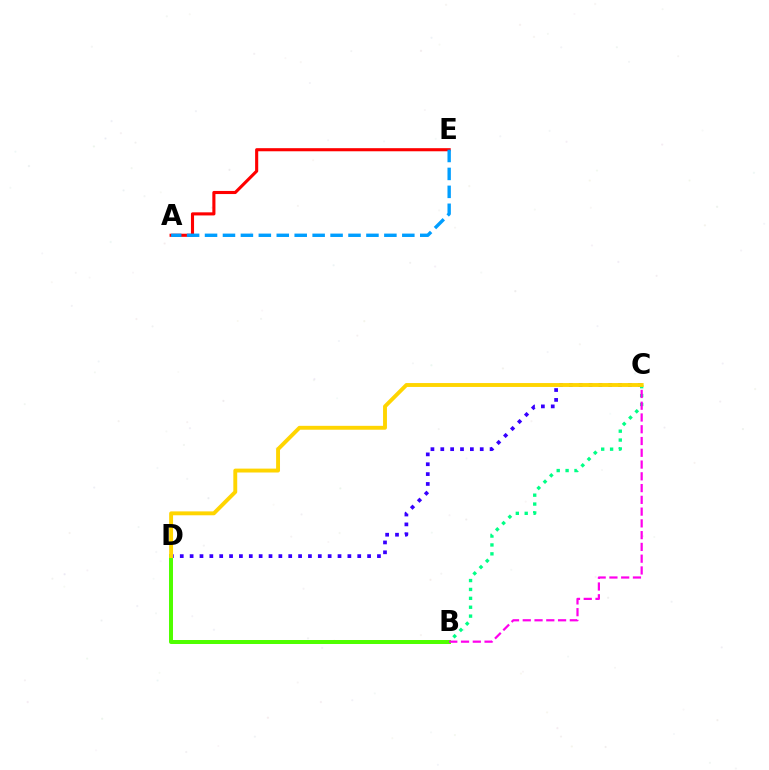{('B', 'C'): [{'color': '#00ff86', 'line_style': 'dotted', 'thickness': 2.42}, {'color': '#ff00ed', 'line_style': 'dashed', 'thickness': 1.6}], ('A', 'E'): [{'color': '#ff0000', 'line_style': 'solid', 'thickness': 2.23}, {'color': '#009eff', 'line_style': 'dashed', 'thickness': 2.44}], ('C', 'D'): [{'color': '#3700ff', 'line_style': 'dotted', 'thickness': 2.68}, {'color': '#ffd500', 'line_style': 'solid', 'thickness': 2.8}], ('B', 'D'): [{'color': '#4fff00', 'line_style': 'solid', 'thickness': 2.87}]}